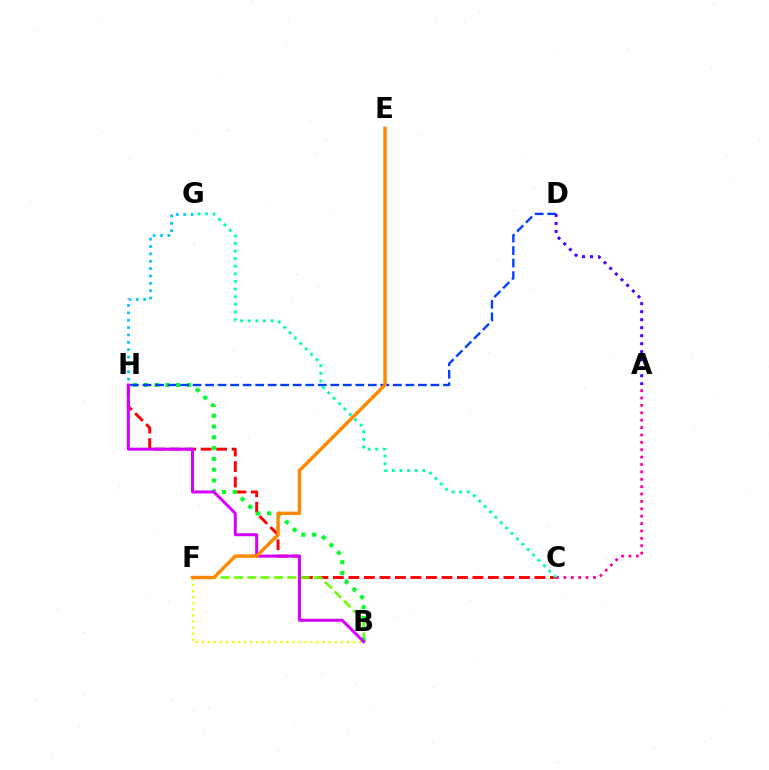{('B', 'F'): [{'color': '#eeff00', 'line_style': 'dotted', 'thickness': 1.64}, {'color': '#66ff00', 'line_style': 'dashed', 'thickness': 1.81}], ('C', 'H'): [{'color': '#ff0000', 'line_style': 'dashed', 'thickness': 2.11}], ('B', 'H'): [{'color': '#00ff27', 'line_style': 'dotted', 'thickness': 2.93}, {'color': '#d600ff', 'line_style': 'solid', 'thickness': 2.17}], ('A', 'C'): [{'color': '#ff00a0', 'line_style': 'dotted', 'thickness': 2.01}], ('D', 'H'): [{'color': '#003fff', 'line_style': 'dashed', 'thickness': 1.7}], ('G', 'H'): [{'color': '#00c7ff', 'line_style': 'dotted', 'thickness': 2.0}], ('A', 'D'): [{'color': '#4f00ff', 'line_style': 'dotted', 'thickness': 2.18}], ('C', 'G'): [{'color': '#00ffaf', 'line_style': 'dotted', 'thickness': 2.07}], ('E', 'F'): [{'color': '#ff8800', 'line_style': 'solid', 'thickness': 2.45}]}